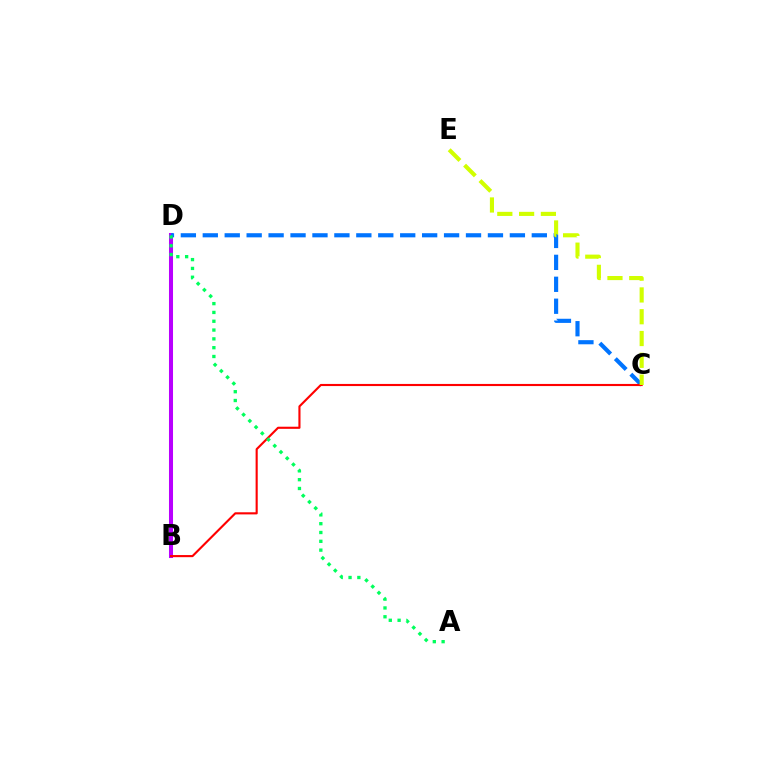{('B', 'D'): [{'color': '#b900ff', 'line_style': 'solid', 'thickness': 2.9}], ('C', 'D'): [{'color': '#0074ff', 'line_style': 'dashed', 'thickness': 2.98}], ('B', 'C'): [{'color': '#ff0000', 'line_style': 'solid', 'thickness': 1.53}], ('A', 'D'): [{'color': '#00ff5c', 'line_style': 'dotted', 'thickness': 2.39}], ('C', 'E'): [{'color': '#d1ff00', 'line_style': 'dashed', 'thickness': 2.96}]}